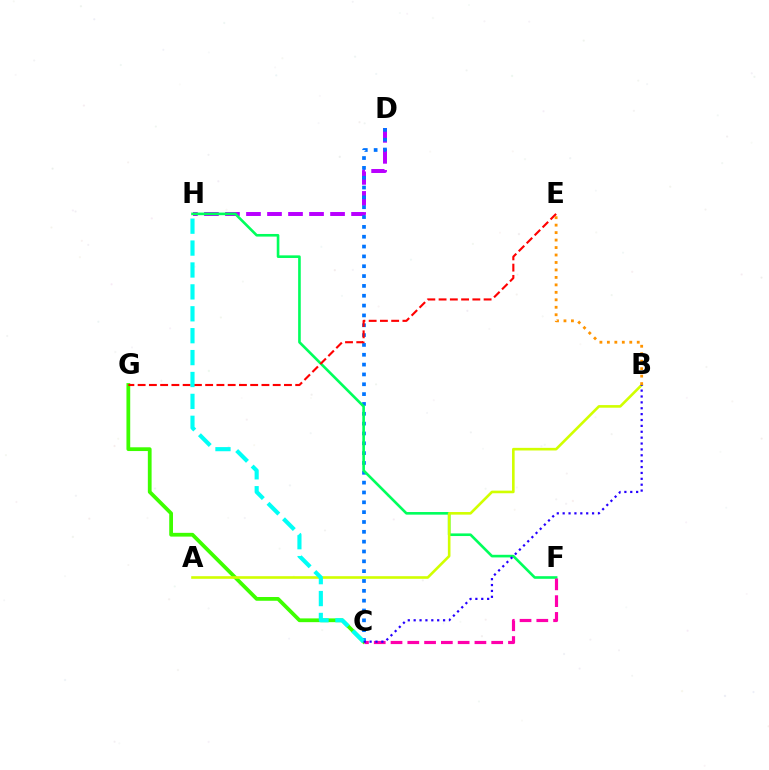{('D', 'H'): [{'color': '#b900ff', 'line_style': 'dashed', 'thickness': 2.86}], ('C', 'G'): [{'color': '#3dff00', 'line_style': 'solid', 'thickness': 2.71}], ('C', 'D'): [{'color': '#0074ff', 'line_style': 'dotted', 'thickness': 2.67}], ('F', 'H'): [{'color': '#00ff5c', 'line_style': 'solid', 'thickness': 1.89}], ('A', 'B'): [{'color': '#d1ff00', 'line_style': 'solid', 'thickness': 1.88}], ('E', 'G'): [{'color': '#ff0000', 'line_style': 'dashed', 'thickness': 1.53}], ('C', 'F'): [{'color': '#ff00ac', 'line_style': 'dashed', 'thickness': 2.28}], ('B', 'E'): [{'color': '#ff9400', 'line_style': 'dotted', 'thickness': 2.03}], ('C', 'H'): [{'color': '#00fff6', 'line_style': 'dashed', 'thickness': 2.98}], ('B', 'C'): [{'color': '#2500ff', 'line_style': 'dotted', 'thickness': 1.6}]}